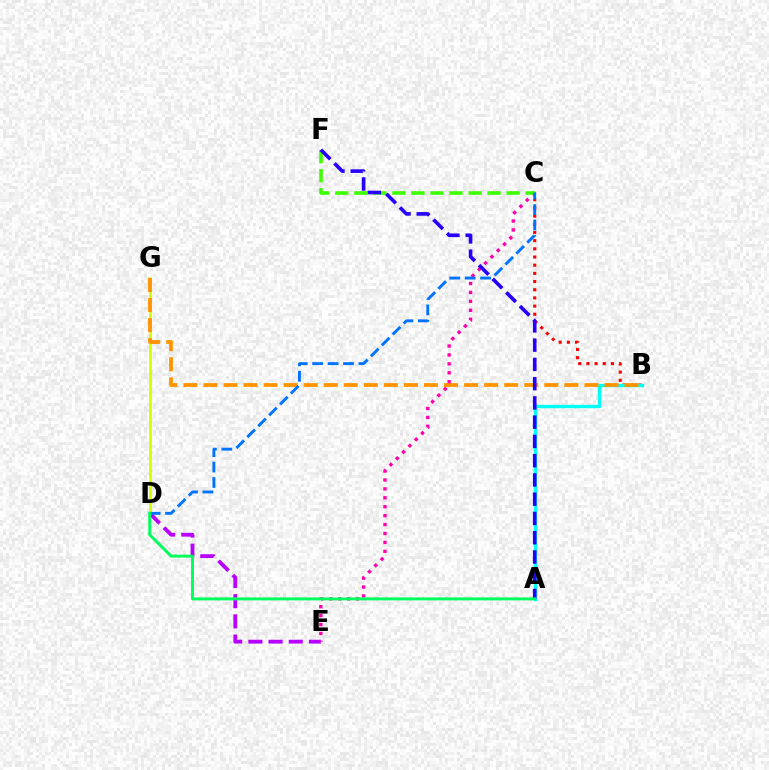{('B', 'C'): [{'color': '#ff0000', 'line_style': 'dotted', 'thickness': 2.22}], ('D', 'E'): [{'color': '#b900ff', 'line_style': 'dashed', 'thickness': 2.74}], ('D', 'G'): [{'color': '#d1ff00', 'line_style': 'solid', 'thickness': 1.93}], ('A', 'B'): [{'color': '#00fff6', 'line_style': 'solid', 'thickness': 2.45}], ('B', 'G'): [{'color': '#ff9400', 'line_style': 'dashed', 'thickness': 2.72}], ('C', 'E'): [{'color': '#ff00ac', 'line_style': 'dotted', 'thickness': 2.42}], ('C', 'F'): [{'color': '#3dff00', 'line_style': 'dashed', 'thickness': 2.59}], ('C', 'D'): [{'color': '#0074ff', 'line_style': 'dashed', 'thickness': 2.09}], ('A', 'F'): [{'color': '#2500ff', 'line_style': 'dashed', 'thickness': 2.62}], ('A', 'D'): [{'color': '#00ff5c', 'line_style': 'solid', 'thickness': 2.12}]}